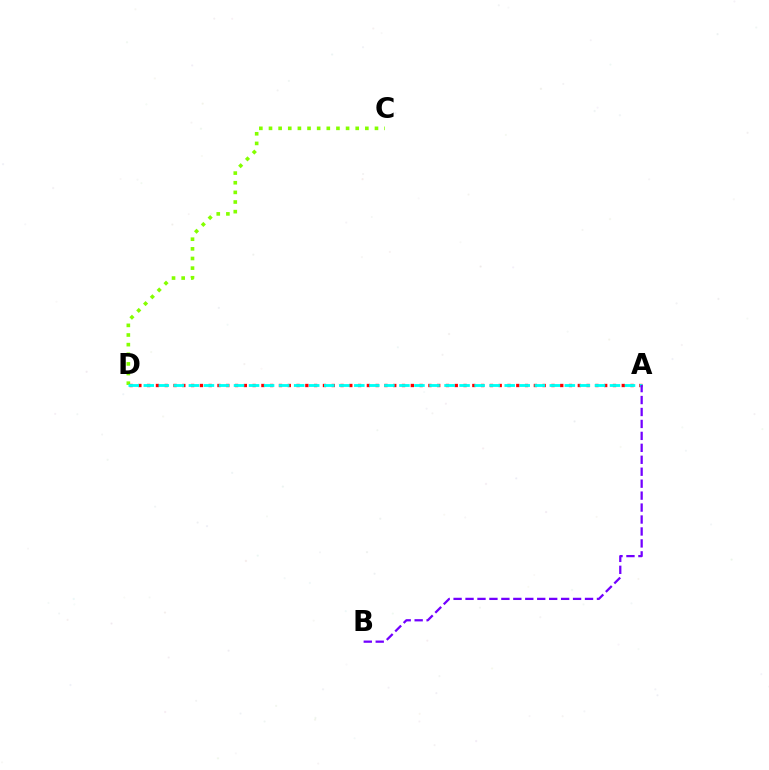{('C', 'D'): [{'color': '#84ff00', 'line_style': 'dotted', 'thickness': 2.62}], ('A', 'D'): [{'color': '#ff0000', 'line_style': 'dotted', 'thickness': 2.39}, {'color': '#00fff6', 'line_style': 'dashed', 'thickness': 2.04}], ('A', 'B'): [{'color': '#7200ff', 'line_style': 'dashed', 'thickness': 1.62}]}